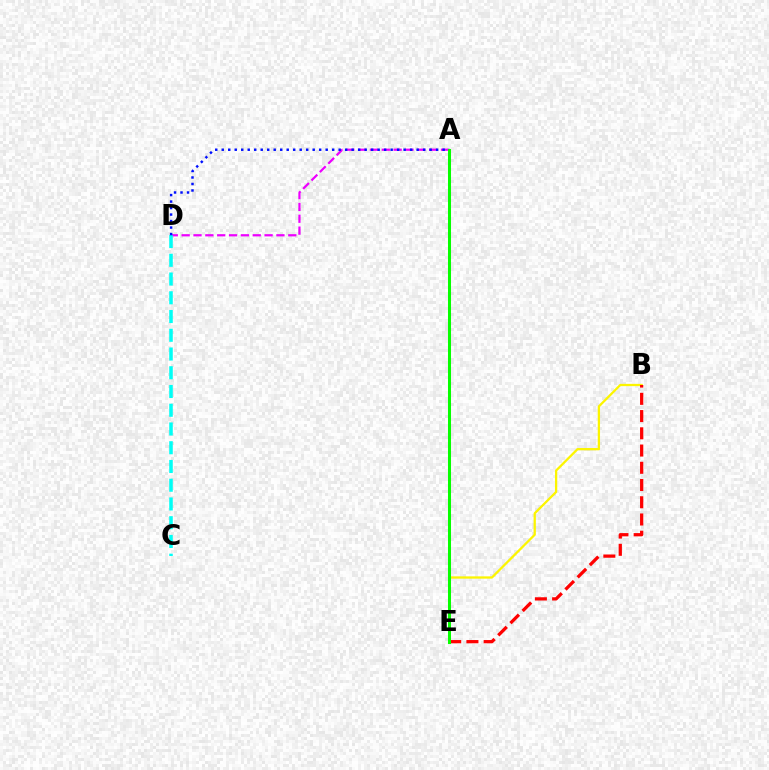{('B', 'E'): [{'color': '#fcf500', 'line_style': 'solid', 'thickness': 1.64}, {'color': '#ff0000', 'line_style': 'dashed', 'thickness': 2.34}], ('A', 'D'): [{'color': '#ee00ff', 'line_style': 'dashed', 'thickness': 1.61}, {'color': '#0010ff', 'line_style': 'dotted', 'thickness': 1.77}], ('C', 'D'): [{'color': '#00fff6', 'line_style': 'dashed', 'thickness': 2.55}], ('A', 'E'): [{'color': '#08ff00', 'line_style': 'solid', 'thickness': 2.18}]}